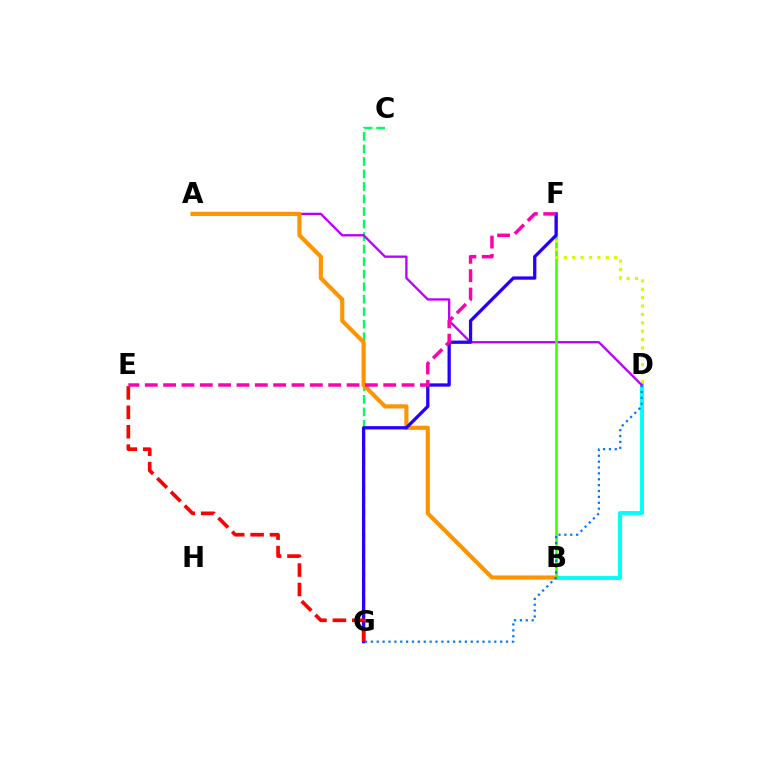{('C', 'G'): [{'color': '#00ff5c', 'line_style': 'dashed', 'thickness': 1.7}], ('B', 'D'): [{'color': '#00fff6', 'line_style': 'solid', 'thickness': 2.81}], ('A', 'D'): [{'color': '#b900ff', 'line_style': 'solid', 'thickness': 1.67}], ('A', 'B'): [{'color': '#ff9400', 'line_style': 'solid', 'thickness': 2.98}], ('B', 'F'): [{'color': '#3dff00', 'line_style': 'solid', 'thickness': 1.85}], ('D', 'F'): [{'color': '#d1ff00', 'line_style': 'dotted', 'thickness': 2.28}], ('F', 'G'): [{'color': '#2500ff', 'line_style': 'solid', 'thickness': 2.36}], ('E', 'G'): [{'color': '#ff0000', 'line_style': 'dashed', 'thickness': 2.64}], ('E', 'F'): [{'color': '#ff00ac', 'line_style': 'dashed', 'thickness': 2.49}], ('D', 'G'): [{'color': '#0074ff', 'line_style': 'dotted', 'thickness': 1.6}]}